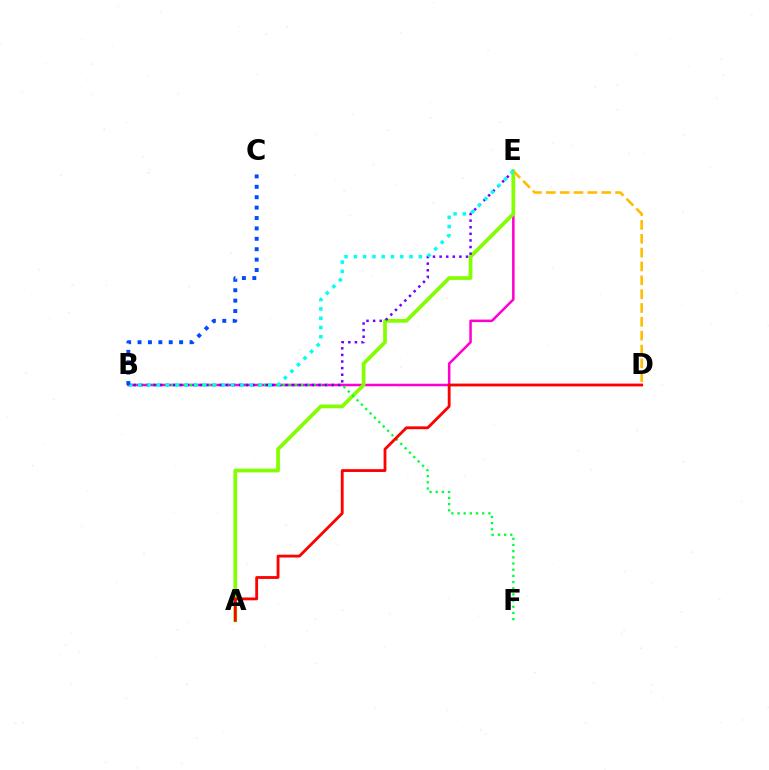{('B', 'E'): [{'color': '#ff00cf', 'line_style': 'solid', 'thickness': 1.82}, {'color': '#7200ff', 'line_style': 'dotted', 'thickness': 1.79}, {'color': '#00fff6', 'line_style': 'dotted', 'thickness': 2.52}], ('A', 'E'): [{'color': '#84ff00', 'line_style': 'solid', 'thickness': 2.68}], ('B', 'F'): [{'color': '#00ff39', 'line_style': 'dotted', 'thickness': 1.68}], ('A', 'D'): [{'color': '#ff0000', 'line_style': 'solid', 'thickness': 2.03}], ('D', 'E'): [{'color': '#ffbd00', 'line_style': 'dashed', 'thickness': 1.88}], ('B', 'C'): [{'color': '#004bff', 'line_style': 'dotted', 'thickness': 2.83}]}